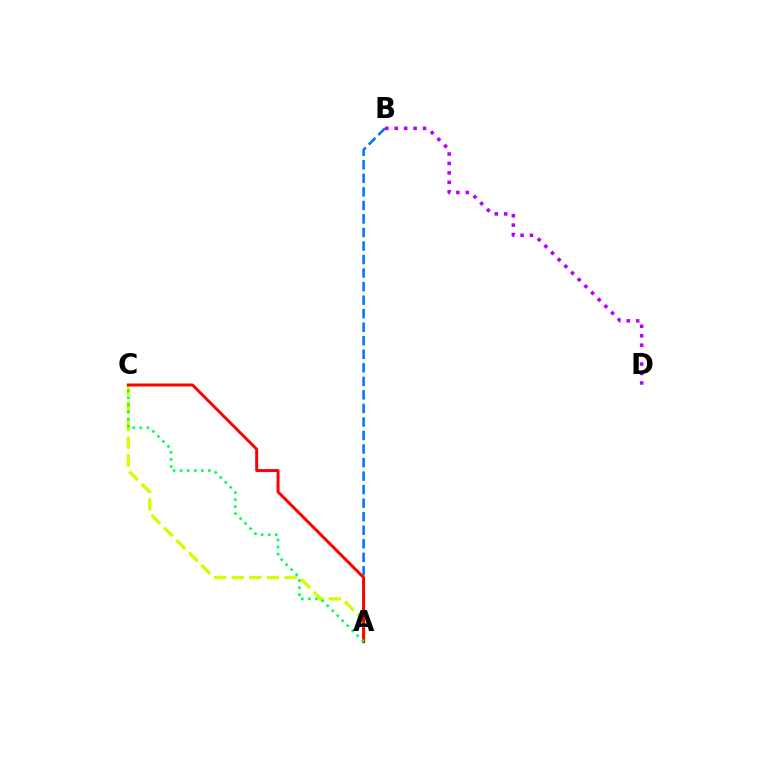{('A', 'C'): [{'color': '#d1ff00', 'line_style': 'dashed', 'thickness': 2.4}, {'color': '#ff0000', 'line_style': 'solid', 'thickness': 2.14}, {'color': '#00ff5c', 'line_style': 'dotted', 'thickness': 1.92}], ('A', 'B'): [{'color': '#0074ff', 'line_style': 'dashed', 'thickness': 1.84}], ('B', 'D'): [{'color': '#b900ff', 'line_style': 'dotted', 'thickness': 2.57}]}